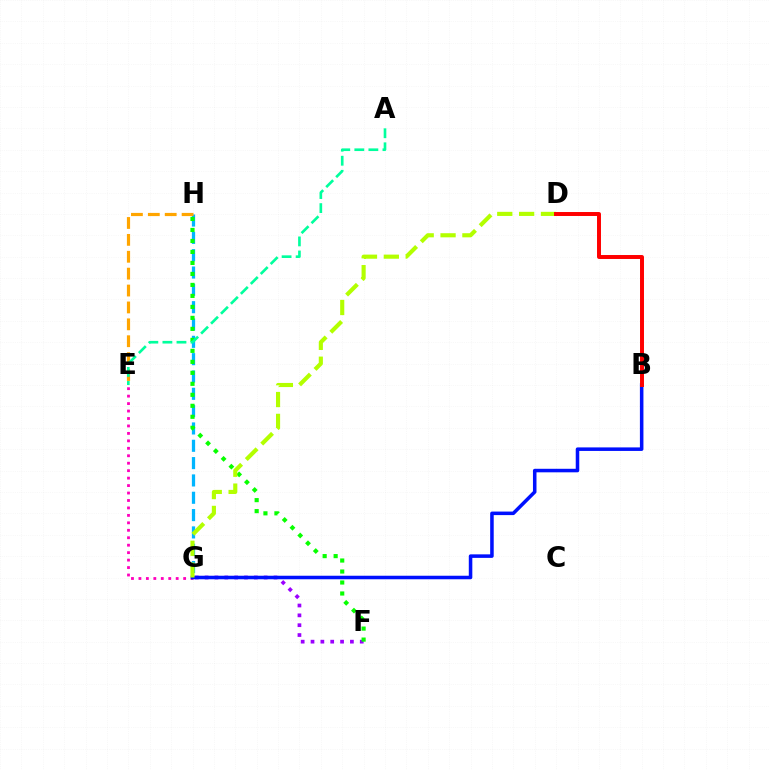{('E', 'G'): [{'color': '#ff00bd', 'line_style': 'dotted', 'thickness': 2.03}], ('G', 'H'): [{'color': '#00b5ff', 'line_style': 'dashed', 'thickness': 2.35}], ('F', 'G'): [{'color': '#9b00ff', 'line_style': 'dotted', 'thickness': 2.68}], ('E', 'H'): [{'color': '#ffa500', 'line_style': 'dashed', 'thickness': 2.29}], ('F', 'H'): [{'color': '#08ff00', 'line_style': 'dotted', 'thickness': 2.99}], ('B', 'G'): [{'color': '#0010ff', 'line_style': 'solid', 'thickness': 2.54}], ('A', 'E'): [{'color': '#00ff9d', 'line_style': 'dashed', 'thickness': 1.91}], ('D', 'G'): [{'color': '#b3ff00', 'line_style': 'dashed', 'thickness': 2.97}], ('B', 'D'): [{'color': '#ff0000', 'line_style': 'solid', 'thickness': 2.85}]}